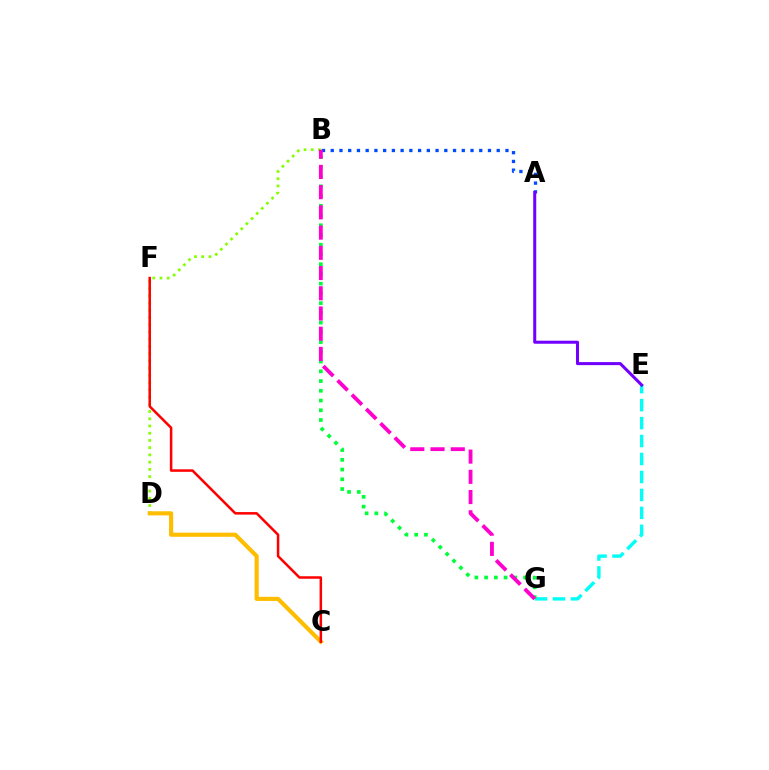{('E', 'G'): [{'color': '#00fff6', 'line_style': 'dashed', 'thickness': 2.44}], ('B', 'D'): [{'color': '#84ff00', 'line_style': 'dotted', 'thickness': 1.97}], ('A', 'B'): [{'color': '#004bff', 'line_style': 'dotted', 'thickness': 2.37}], ('B', 'G'): [{'color': '#00ff39', 'line_style': 'dotted', 'thickness': 2.65}, {'color': '#ff00cf', 'line_style': 'dashed', 'thickness': 2.75}], ('C', 'D'): [{'color': '#ffbd00', 'line_style': 'solid', 'thickness': 2.97}], ('C', 'F'): [{'color': '#ff0000', 'line_style': 'solid', 'thickness': 1.81}], ('A', 'E'): [{'color': '#7200ff', 'line_style': 'solid', 'thickness': 2.19}]}